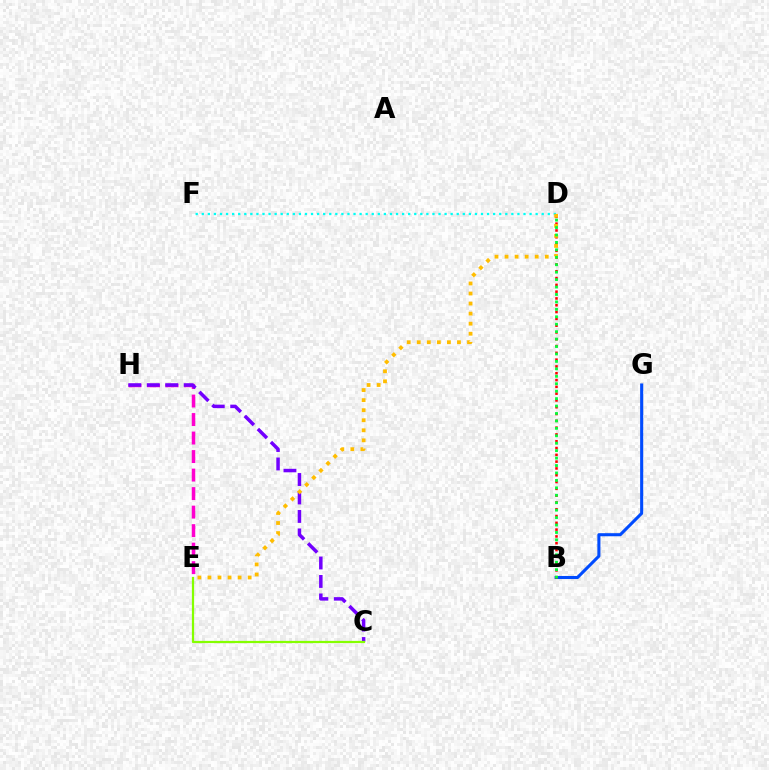{('E', 'H'): [{'color': '#ff00cf', 'line_style': 'dashed', 'thickness': 2.52}], ('C', 'H'): [{'color': '#7200ff', 'line_style': 'dashed', 'thickness': 2.51}], ('D', 'F'): [{'color': '#00fff6', 'line_style': 'dotted', 'thickness': 1.65}], ('B', 'G'): [{'color': '#004bff', 'line_style': 'solid', 'thickness': 2.21}], ('B', 'D'): [{'color': '#ff0000', 'line_style': 'dotted', 'thickness': 1.85}, {'color': '#00ff39', 'line_style': 'dotted', 'thickness': 2.02}], ('C', 'E'): [{'color': '#84ff00', 'line_style': 'solid', 'thickness': 1.6}], ('D', 'E'): [{'color': '#ffbd00', 'line_style': 'dotted', 'thickness': 2.73}]}